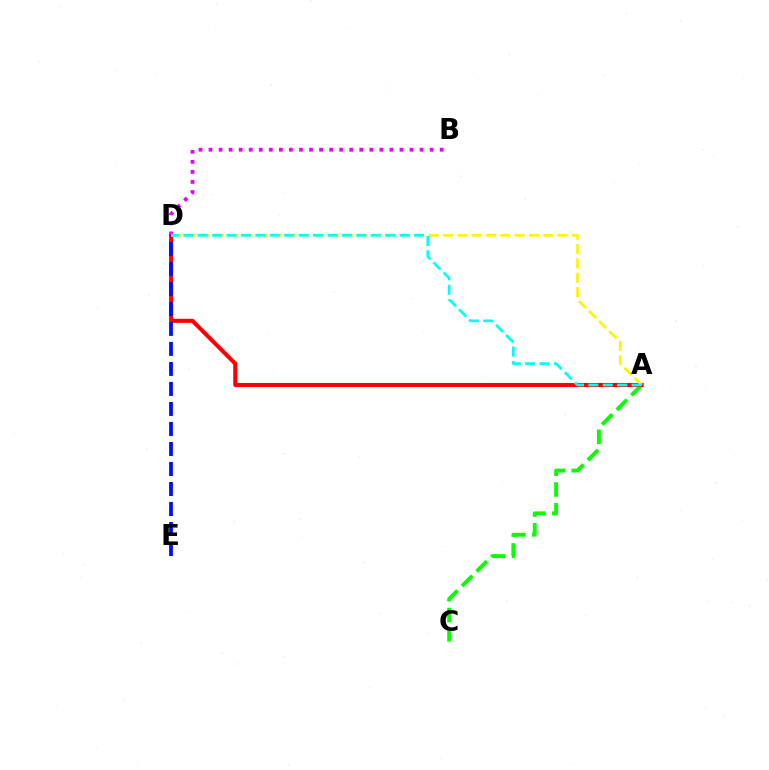{('A', 'C'): [{'color': '#08ff00', 'line_style': 'dashed', 'thickness': 2.82}], ('A', 'D'): [{'color': '#ff0000', 'line_style': 'solid', 'thickness': 2.94}, {'color': '#fcf500', 'line_style': 'dashed', 'thickness': 1.95}, {'color': '#00fff6', 'line_style': 'dashed', 'thickness': 1.96}], ('B', 'D'): [{'color': '#ee00ff', 'line_style': 'dotted', 'thickness': 2.73}], ('D', 'E'): [{'color': '#0010ff', 'line_style': 'dashed', 'thickness': 2.72}]}